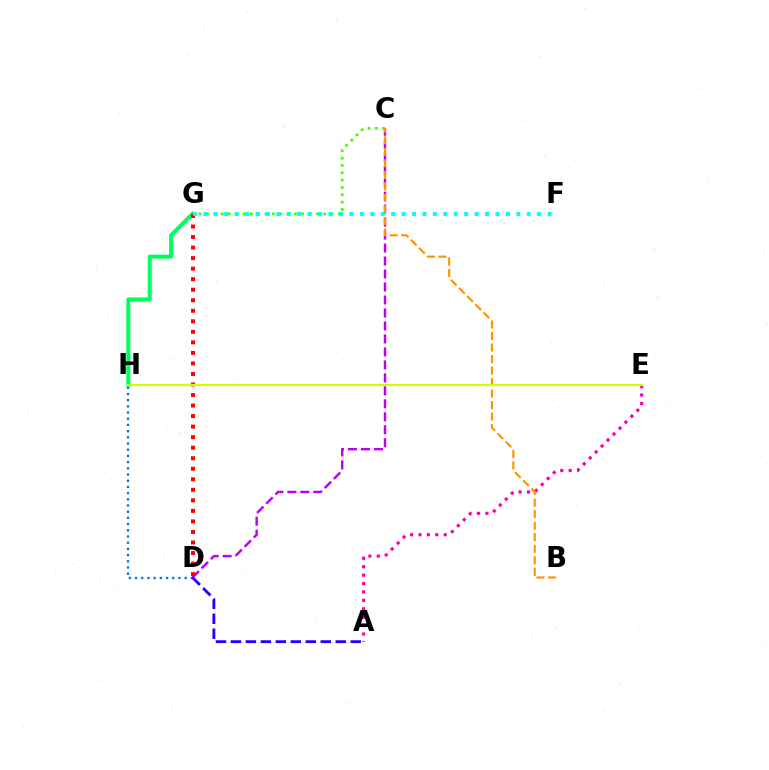{('D', 'H'): [{'color': '#0074ff', 'line_style': 'dotted', 'thickness': 1.68}], ('C', 'D'): [{'color': '#b900ff', 'line_style': 'dashed', 'thickness': 1.76}], ('G', 'H'): [{'color': '#00ff5c', 'line_style': 'solid', 'thickness': 2.9}], ('C', 'G'): [{'color': '#3dff00', 'line_style': 'dotted', 'thickness': 1.99}], ('A', 'E'): [{'color': '#ff00ac', 'line_style': 'dotted', 'thickness': 2.29}], ('B', 'C'): [{'color': '#ff9400', 'line_style': 'dashed', 'thickness': 1.57}], ('A', 'D'): [{'color': '#2500ff', 'line_style': 'dashed', 'thickness': 2.03}], ('D', 'G'): [{'color': '#ff0000', 'line_style': 'dotted', 'thickness': 2.86}], ('E', 'H'): [{'color': '#d1ff00', 'line_style': 'solid', 'thickness': 1.56}], ('F', 'G'): [{'color': '#00fff6', 'line_style': 'dotted', 'thickness': 2.83}]}